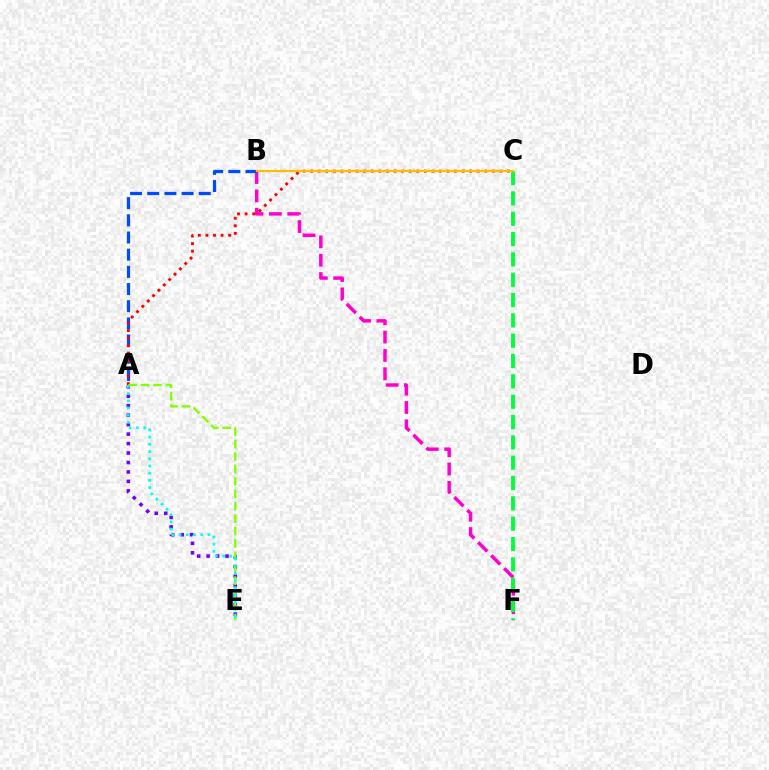{('B', 'F'): [{'color': '#ff00cf', 'line_style': 'dashed', 'thickness': 2.49}], ('C', 'F'): [{'color': '#00ff39', 'line_style': 'dashed', 'thickness': 2.76}], ('A', 'E'): [{'color': '#7200ff', 'line_style': 'dotted', 'thickness': 2.57}, {'color': '#84ff00', 'line_style': 'dashed', 'thickness': 1.69}, {'color': '#00fff6', 'line_style': 'dotted', 'thickness': 1.96}], ('A', 'B'): [{'color': '#004bff', 'line_style': 'dashed', 'thickness': 2.33}], ('A', 'C'): [{'color': '#ff0000', 'line_style': 'dotted', 'thickness': 2.06}], ('B', 'C'): [{'color': '#ffbd00', 'line_style': 'solid', 'thickness': 1.59}]}